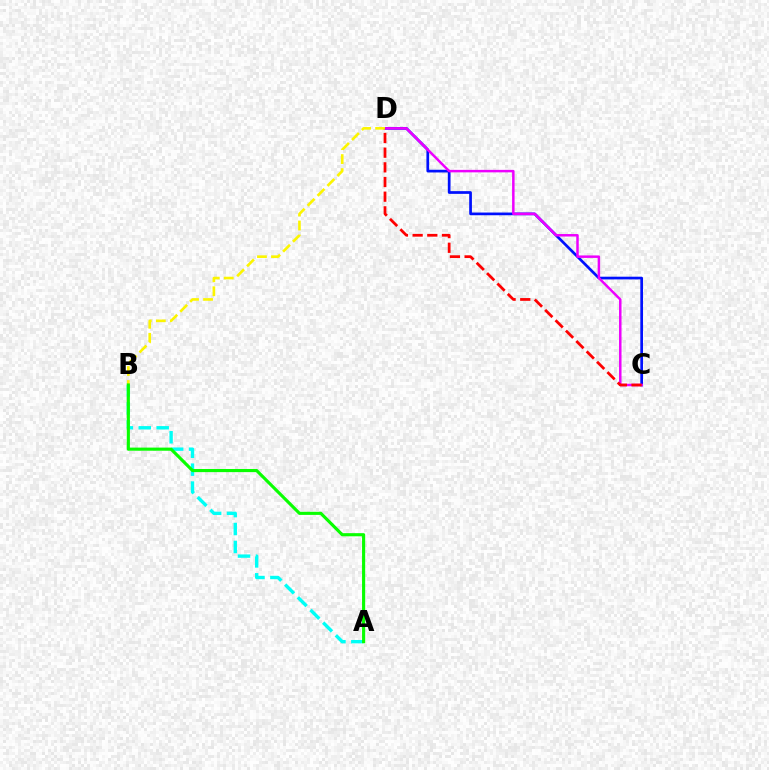{('A', 'B'): [{'color': '#00fff6', 'line_style': 'dashed', 'thickness': 2.43}, {'color': '#08ff00', 'line_style': 'solid', 'thickness': 2.25}], ('C', 'D'): [{'color': '#0010ff', 'line_style': 'solid', 'thickness': 1.95}, {'color': '#ee00ff', 'line_style': 'solid', 'thickness': 1.79}, {'color': '#ff0000', 'line_style': 'dashed', 'thickness': 1.99}], ('B', 'D'): [{'color': '#fcf500', 'line_style': 'dashed', 'thickness': 1.91}]}